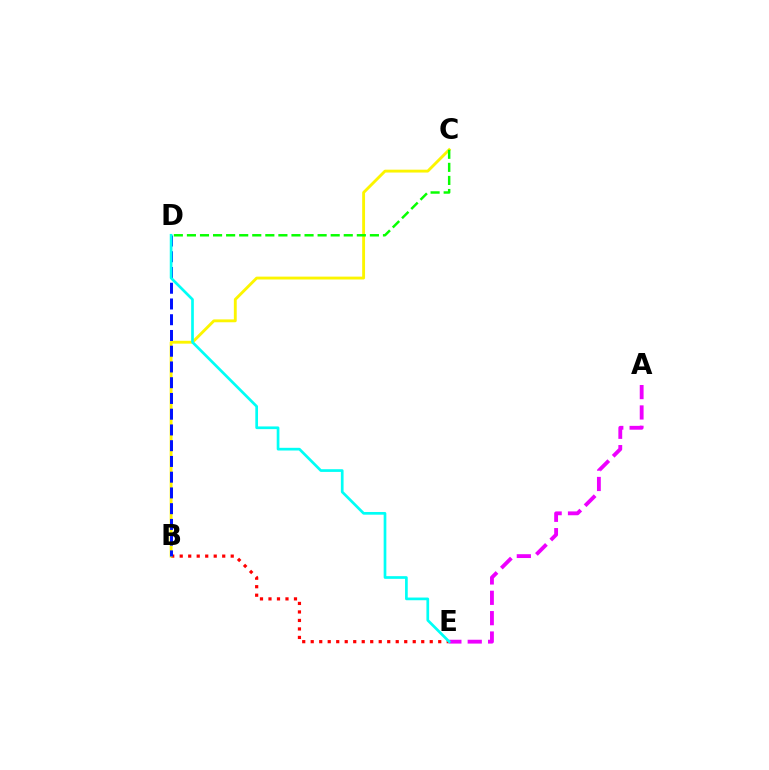{('B', 'E'): [{'color': '#ff0000', 'line_style': 'dotted', 'thickness': 2.31}], ('B', 'C'): [{'color': '#fcf500', 'line_style': 'solid', 'thickness': 2.06}], ('A', 'E'): [{'color': '#ee00ff', 'line_style': 'dashed', 'thickness': 2.77}], ('B', 'D'): [{'color': '#0010ff', 'line_style': 'dashed', 'thickness': 2.14}], ('D', 'E'): [{'color': '#00fff6', 'line_style': 'solid', 'thickness': 1.94}], ('C', 'D'): [{'color': '#08ff00', 'line_style': 'dashed', 'thickness': 1.78}]}